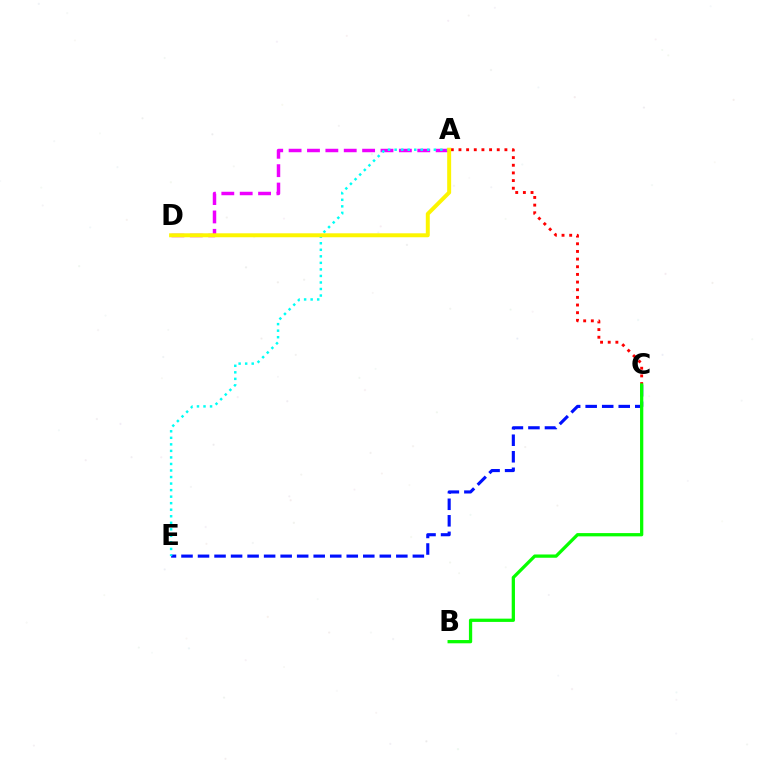{('A', 'C'): [{'color': '#ff0000', 'line_style': 'dotted', 'thickness': 2.08}], ('C', 'E'): [{'color': '#0010ff', 'line_style': 'dashed', 'thickness': 2.25}], ('A', 'D'): [{'color': '#ee00ff', 'line_style': 'dashed', 'thickness': 2.5}, {'color': '#fcf500', 'line_style': 'solid', 'thickness': 2.85}], ('A', 'E'): [{'color': '#00fff6', 'line_style': 'dotted', 'thickness': 1.78}], ('B', 'C'): [{'color': '#08ff00', 'line_style': 'solid', 'thickness': 2.35}]}